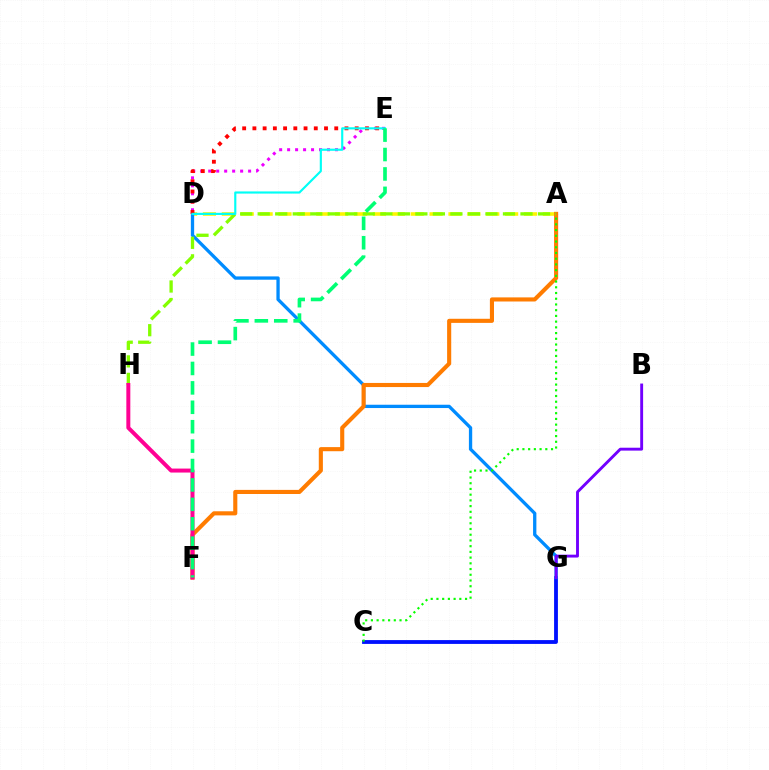{('A', 'D'): [{'color': '#fcf500', 'line_style': 'dashed', 'thickness': 2.57}], ('C', 'G'): [{'color': '#0010ff', 'line_style': 'solid', 'thickness': 2.75}], ('D', 'E'): [{'color': '#ee00ff', 'line_style': 'dotted', 'thickness': 2.17}, {'color': '#ff0000', 'line_style': 'dotted', 'thickness': 2.78}, {'color': '#00fff6', 'line_style': 'solid', 'thickness': 1.55}], ('D', 'G'): [{'color': '#008cff', 'line_style': 'solid', 'thickness': 2.38}], ('A', 'F'): [{'color': '#ff7c00', 'line_style': 'solid', 'thickness': 2.96}], ('A', 'H'): [{'color': '#84ff00', 'line_style': 'dashed', 'thickness': 2.38}], ('B', 'G'): [{'color': '#7200ff', 'line_style': 'solid', 'thickness': 2.08}], ('A', 'C'): [{'color': '#08ff00', 'line_style': 'dotted', 'thickness': 1.55}], ('F', 'H'): [{'color': '#ff0094', 'line_style': 'solid', 'thickness': 2.87}], ('E', 'F'): [{'color': '#00ff74', 'line_style': 'dashed', 'thickness': 2.64}]}